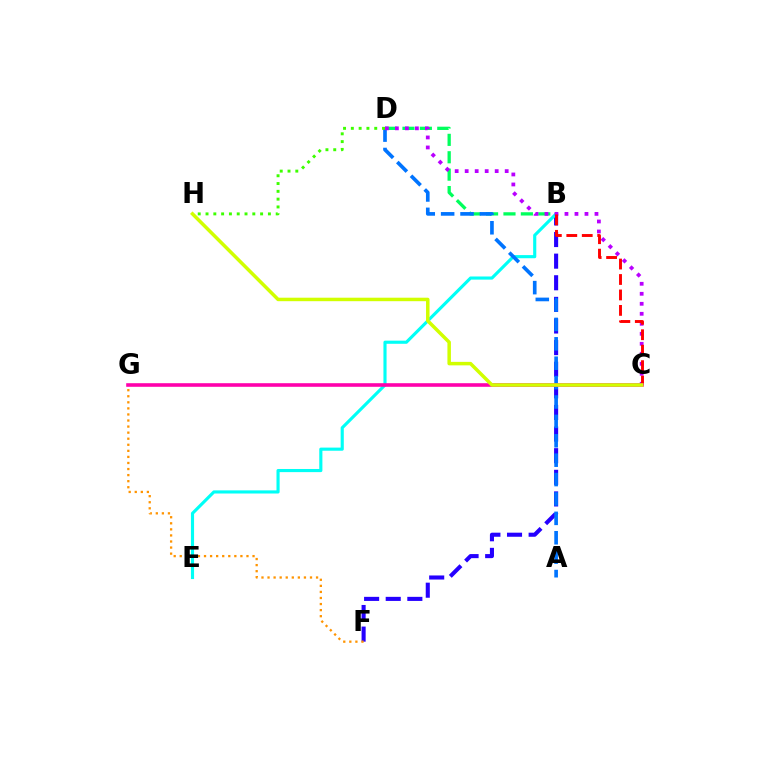{('B', 'F'): [{'color': '#2500ff', 'line_style': 'dashed', 'thickness': 2.94}], ('B', 'D'): [{'color': '#00ff5c', 'line_style': 'dashed', 'thickness': 2.36}], ('B', 'E'): [{'color': '#00fff6', 'line_style': 'solid', 'thickness': 2.26}], ('A', 'D'): [{'color': '#0074ff', 'line_style': 'dashed', 'thickness': 2.63}], ('C', 'D'): [{'color': '#b900ff', 'line_style': 'dotted', 'thickness': 2.72}], ('F', 'G'): [{'color': '#ff9400', 'line_style': 'dotted', 'thickness': 1.65}], ('B', 'C'): [{'color': '#ff0000', 'line_style': 'dashed', 'thickness': 2.1}], ('C', 'G'): [{'color': '#ff00ac', 'line_style': 'solid', 'thickness': 2.59}], ('D', 'H'): [{'color': '#3dff00', 'line_style': 'dotted', 'thickness': 2.12}], ('C', 'H'): [{'color': '#d1ff00', 'line_style': 'solid', 'thickness': 2.52}]}